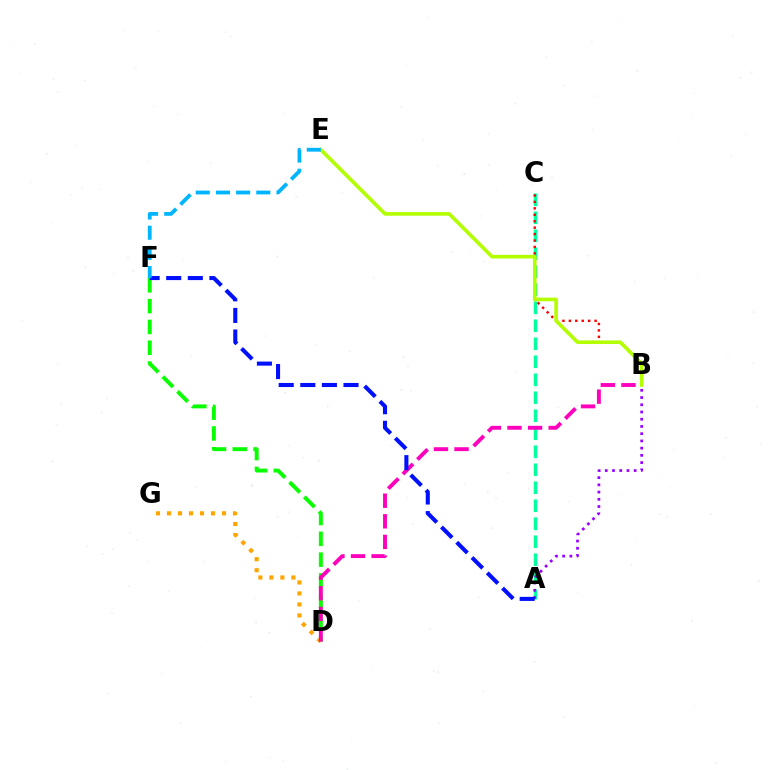{('A', 'C'): [{'color': '#00ff9d', 'line_style': 'dashed', 'thickness': 2.44}], ('B', 'C'): [{'color': '#ff0000', 'line_style': 'dotted', 'thickness': 1.75}], ('D', 'F'): [{'color': '#08ff00', 'line_style': 'dashed', 'thickness': 2.83}], ('D', 'G'): [{'color': '#ffa500', 'line_style': 'dotted', 'thickness': 2.99}], ('B', 'D'): [{'color': '#ff00bd', 'line_style': 'dashed', 'thickness': 2.8}], ('B', 'E'): [{'color': '#b3ff00', 'line_style': 'solid', 'thickness': 2.61}], ('A', 'B'): [{'color': '#9b00ff', 'line_style': 'dotted', 'thickness': 1.96}], ('A', 'F'): [{'color': '#0010ff', 'line_style': 'dashed', 'thickness': 2.93}], ('E', 'F'): [{'color': '#00b5ff', 'line_style': 'dashed', 'thickness': 2.74}]}